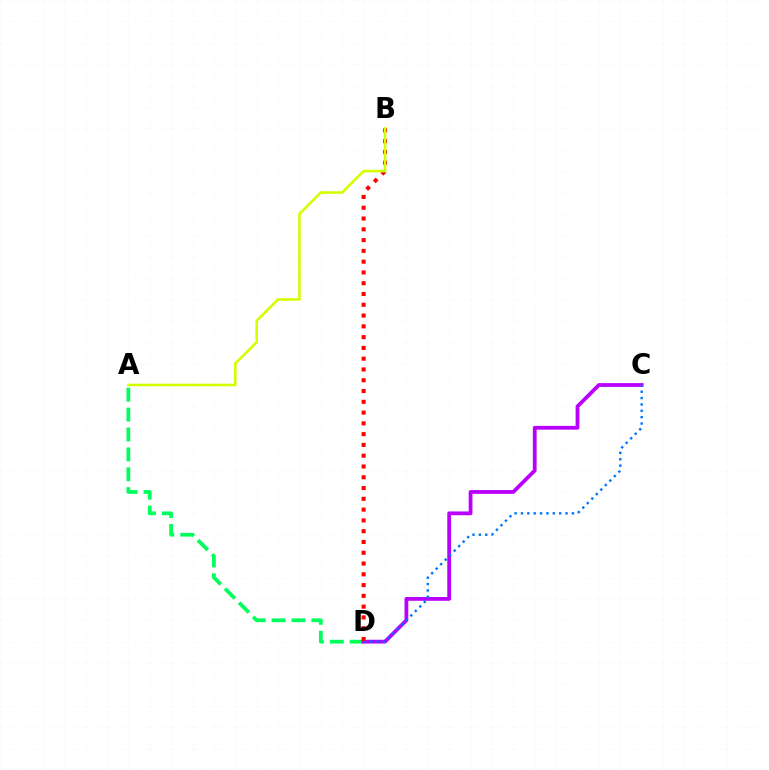{('A', 'D'): [{'color': '#00ff5c', 'line_style': 'dashed', 'thickness': 2.7}], ('C', 'D'): [{'color': '#b900ff', 'line_style': 'solid', 'thickness': 2.73}, {'color': '#0074ff', 'line_style': 'dotted', 'thickness': 1.73}], ('B', 'D'): [{'color': '#ff0000', 'line_style': 'dotted', 'thickness': 2.93}], ('A', 'B'): [{'color': '#d1ff00', 'line_style': 'solid', 'thickness': 1.87}]}